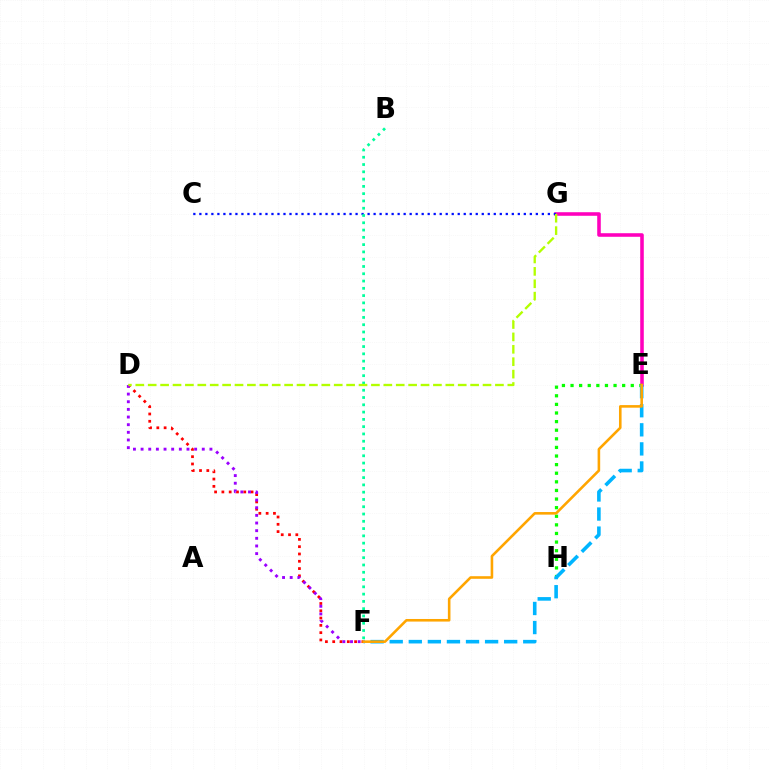{('D', 'F'): [{'color': '#ff0000', 'line_style': 'dotted', 'thickness': 1.98}, {'color': '#9b00ff', 'line_style': 'dotted', 'thickness': 2.08}], ('E', 'G'): [{'color': '#ff00bd', 'line_style': 'solid', 'thickness': 2.57}], ('E', 'H'): [{'color': '#08ff00', 'line_style': 'dotted', 'thickness': 2.34}], ('C', 'G'): [{'color': '#0010ff', 'line_style': 'dotted', 'thickness': 1.63}], ('E', 'F'): [{'color': '#00b5ff', 'line_style': 'dashed', 'thickness': 2.59}, {'color': '#ffa500', 'line_style': 'solid', 'thickness': 1.87}], ('B', 'F'): [{'color': '#00ff9d', 'line_style': 'dotted', 'thickness': 1.98}], ('D', 'G'): [{'color': '#b3ff00', 'line_style': 'dashed', 'thickness': 1.68}]}